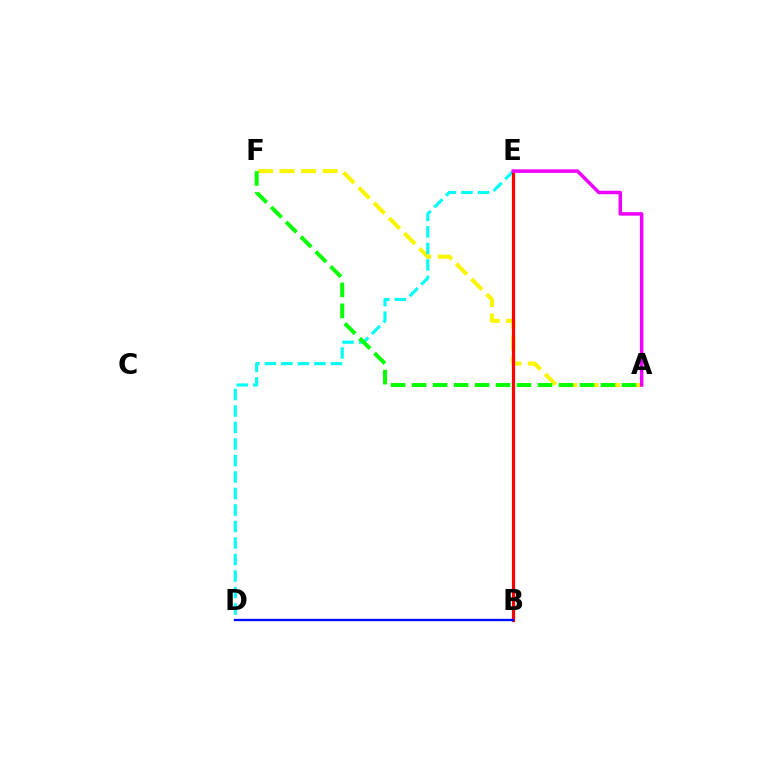{('A', 'F'): [{'color': '#fcf500', 'line_style': 'dashed', 'thickness': 2.92}, {'color': '#08ff00', 'line_style': 'dashed', 'thickness': 2.85}], ('D', 'E'): [{'color': '#00fff6', 'line_style': 'dashed', 'thickness': 2.24}], ('B', 'E'): [{'color': '#ff0000', 'line_style': 'solid', 'thickness': 2.31}], ('B', 'D'): [{'color': '#0010ff', 'line_style': 'solid', 'thickness': 1.68}], ('A', 'E'): [{'color': '#ee00ff', 'line_style': 'solid', 'thickness': 2.53}]}